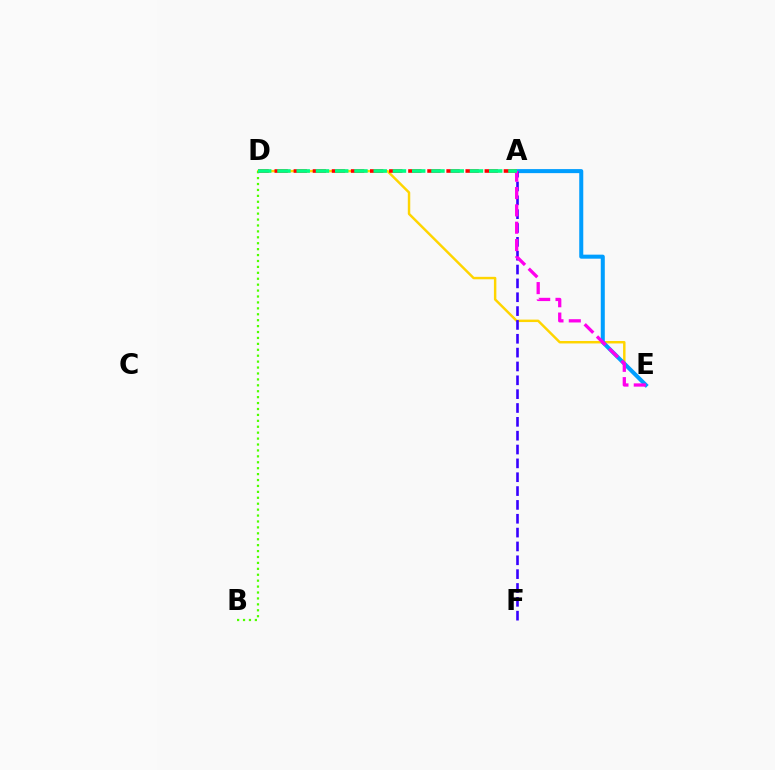{('D', 'E'): [{'color': '#ffd500', 'line_style': 'solid', 'thickness': 1.76}], ('A', 'E'): [{'color': '#009eff', 'line_style': 'solid', 'thickness': 2.9}, {'color': '#ff00ed', 'line_style': 'dashed', 'thickness': 2.35}], ('B', 'D'): [{'color': '#4fff00', 'line_style': 'dotted', 'thickness': 1.61}], ('A', 'F'): [{'color': '#3700ff', 'line_style': 'dashed', 'thickness': 1.88}], ('A', 'D'): [{'color': '#ff0000', 'line_style': 'dashed', 'thickness': 2.59}, {'color': '#00ff86', 'line_style': 'dashed', 'thickness': 2.62}]}